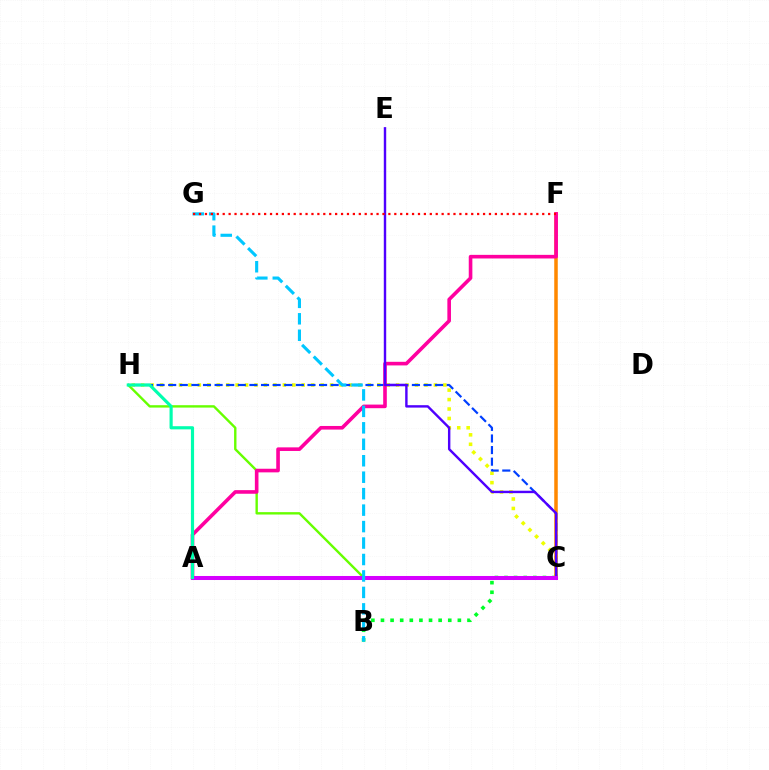{('B', 'C'): [{'color': '#00ff27', 'line_style': 'dotted', 'thickness': 2.61}], ('C', 'H'): [{'color': '#66ff00', 'line_style': 'solid', 'thickness': 1.72}, {'color': '#eeff00', 'line_style': 'dotted', 'thickness': 2.57}, {'color': '#003fff', 'line_style': 'dashed', 'thickness': 1.58}], ('C', 'F'): [{'color': '#ff8800', 'line_style': 'solid', 'thickness': 2.54}], ('A', 'F'): [{'color': '#ff00a0', 'line_style': 'solid', 'thickness': 2.6}], ('C', 'E'): [{'color': '#4f00ff', 'line_style': 'solid', 'thickness': 1.74}], ('A', 'C'): [{'color': '#d600ff', 'line_style': 'solid', 'thickness': 2.9}], ('B', 'G'): [{'color': '#00c7ff', 'line_style': 'dashed', 'thickness': 2.24}], ('A', 'H'): [{'color': '#00ffaf', 'line_style': 'solid', 'thickness': 2.27}], ('F', 'G'): [{'color': '#ff0000', 'line_style': 'dotted', 'thickness': 1.61}]}